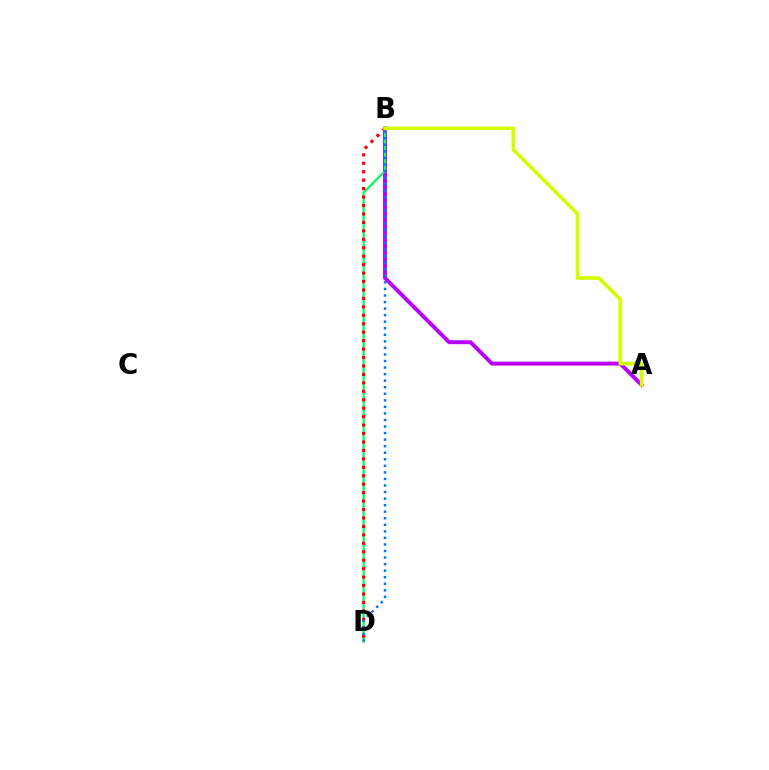{('A', 'B'): [{'color': '#b900ff', 'line_style': 'solid', 'thickness': 2.83}, {'color': '#d1ff00', 'line_style': 'solid', 'thickness': 2.63}], ('B', 'D'): [{'color': '#00ff5c', 'line_style': 'solid', 'thickness': 1.59}, {'color': '#ff0000', 'line_style': 'dotted', 'thickness': 2.29}, {'color': '#0074ff', 'line_style': 'dotted', 'thickness': 1.78}]}